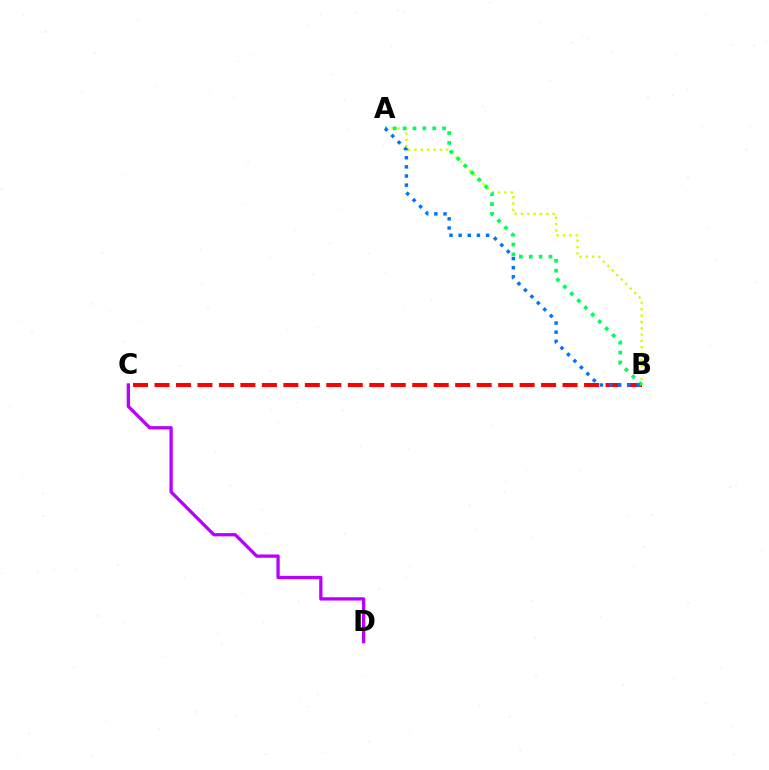{('B', 'C'): [{'color': '#ff0000', 'line_style': 'dashed', 'thickness': 2.92}], ('A', 'B'): [{'color': '#d1ff00', 'line_style': 'dotted', 'thickness': 1.72}, {'color': '#00ff5c', 'line_style': 'dotted', 'thickness': 2.68}, {'color': '#0074ff', 'line_style': 'dotted', 'thickness': 2.48}], ('C', 'D'): [{'color': '#b900ff', 'line_style': 'solid', 'thickness': 2.37}]}